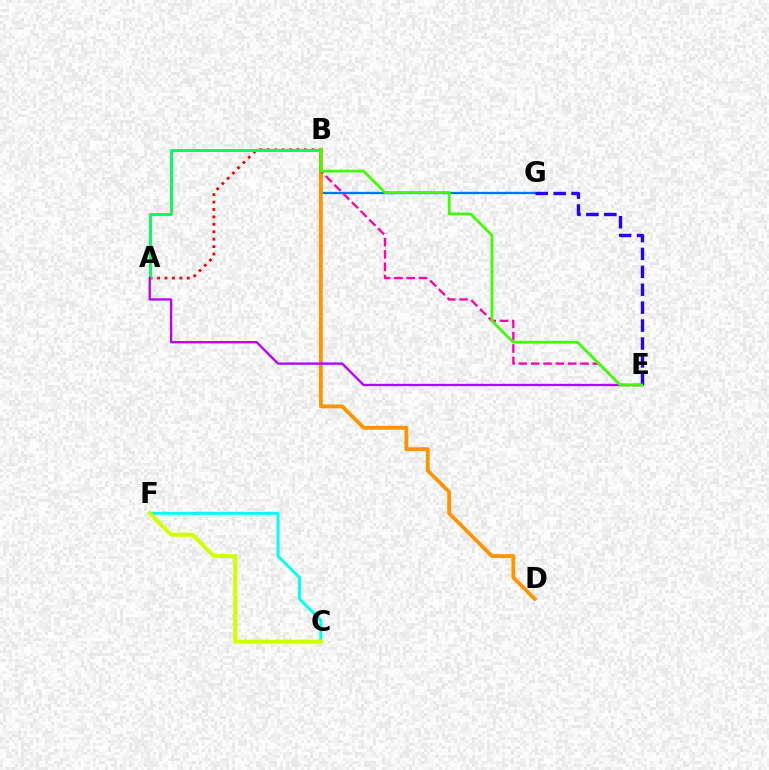{('A', 'B'): [{'color': '#ff0000', 'line_style': 'dotted', 'thickness': 2.02}, {'color': '#00ff5c', 'line_style': 'solid', 'thickness': 2.09}], ('B', 'G'): [{'color': '#0074ff', 'line_style': 'solid', 'thickness': 1.69}], ('C', 'F'): [{'color': '#00fff6', 'line_style': 'solid', 'thickness': 2.12}, {'color': '#d1ff00', 'line_style': 'solid', 'thickness': 2.9}], ('B', 'D'): [{'color': '#ff9400', 'line_style': 'solid', 'thickness': 2.75}], ('A', 'E'): [{'color': '#b900ff', 'line_style': 'solid', 'thickness': 1.68}], ('B', 'E'): [{'color': '#ff00ac', 'line_style': 'dashed', 'thickness': 1.68}, {'color': '#3dff00', 'line_style': 'solid', 'thickness': 1.98}], ('E', 'G'): [{'color': '#2500ff', 'line_style': 'dashed', 'thickness': 2.43}]}